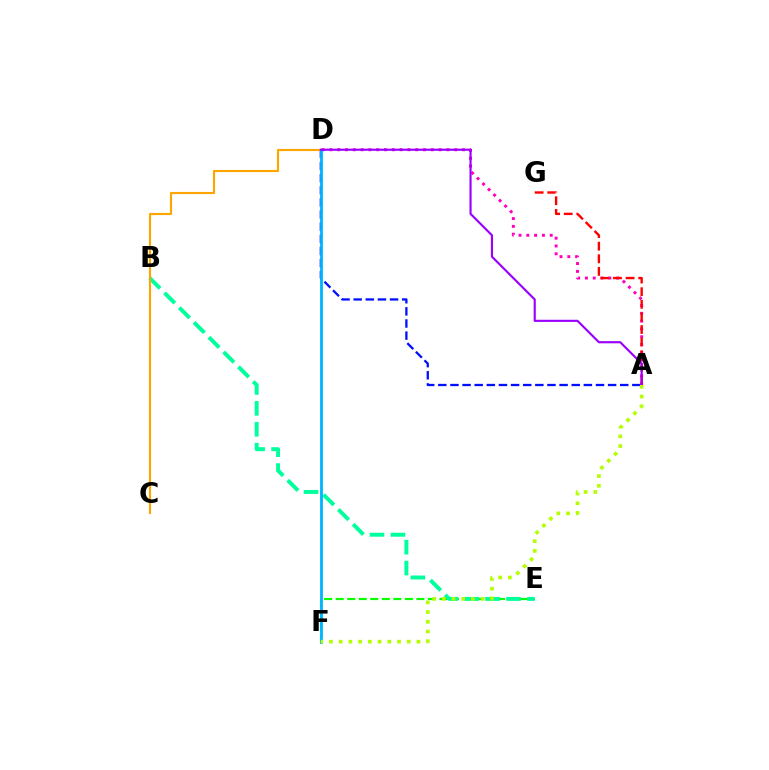{('E', 'F'): [{'color': '#08ff00', 'line_style': 'dashed', 'thickness': 1.57}], ('B', 'E'): [{'color': '#00ff9d', 'line_style': 'dashed', 'thickness': 2.84}], ('A', 'D'): [{'color': '#0010ff', 'line_style': 'dashed', 'thickness': 1.65}, {'color': '#ff00bd', 'line_style': 'dotted', 'thickness': 2.12}, {'color': '#9b00ff', 'line_style': 'solid', 'thickness': 1.54}], ('C', 'D'): [{'color': '#ffa500', 'line_style': 'solid', 'thickness': 1.54}], ('D', 'F'): [{'color': '#00b5ff', 'line_style': 'solid', 'thickness': 2.03}], ('A', 'G'): [{'color': '#ff0000', 'line_style': 'dashed', 'thickness': 1.71}], ('A', 'F'): [{'color': '#b3ff00', 'line_style': 'dotted', 'thickness': 2.64}]}